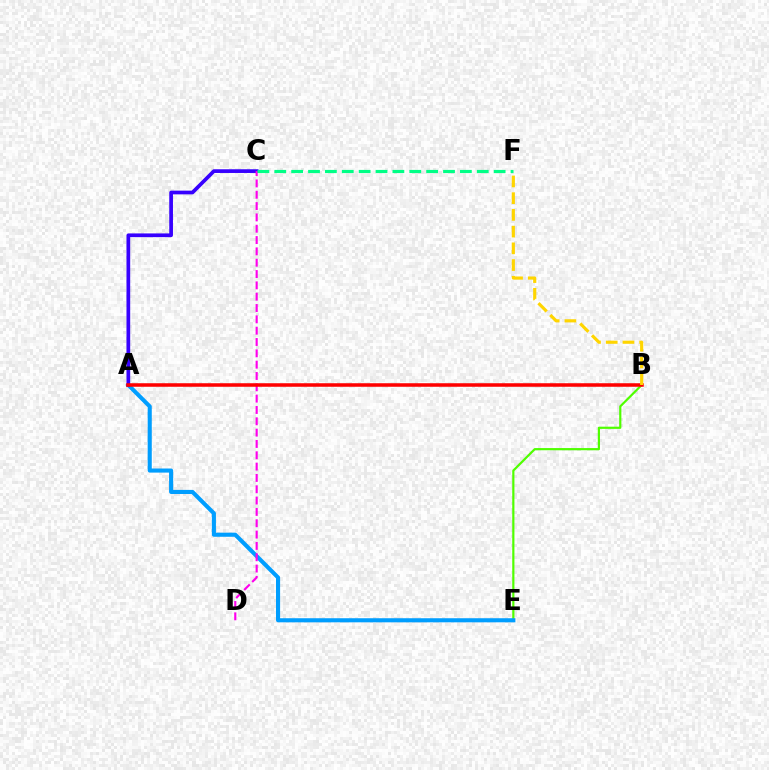{('B', 'E'): [{'color': '#4fff00', 'line_style': 'solid', 'thickness': 1.58}], ('A', 'E'): [{'color': '#009eff', 'line_style': 'solid', 'thickness': 2.95}], ('A', 'C'): [{'color': '#3700ff', 'line_style': 'solid', 'thickness': 2.68}], ('C', 'D'): [{'color': '#ff00ed', 'line_style': 'dashed', 'thickness': 1.54}], ('A', 'B'): [{'color': '#ff0000', 'line_style': 'solid', 'thickness': 2.54}], ('C', 'F'): [{'color': '#00ff86', 'line_style': 'dashed', 'thickness': 2.29}], ('B', 'F'): [{'color': '#ffd500', 'line_style': 'dashed', 'thickness': 2.27}]}